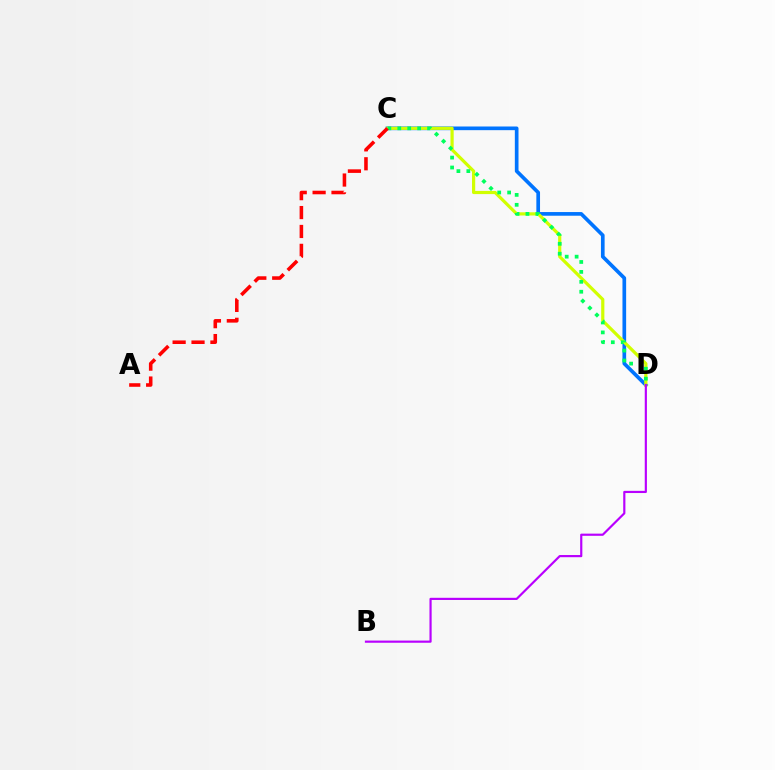{('C', 'D'): [{'color': '#0074ff', 'line_style': 'solid', 'thickness': 2.64}, {'color': '#d1ff00', 'line_style': 'solid', 'thickness': 2.3}, {'color': '#00ff5c', 'line_style': 'dotted', 'thickness': 2.7}], ('B', 'D'): [{'color': '#b900ff', 'line_style': 'solid', 'thickness': 1.57}], ('A', 'C'): [{'color': '#ff0000', 'line_style': 'dashed', 'thickness': 2.57}]}